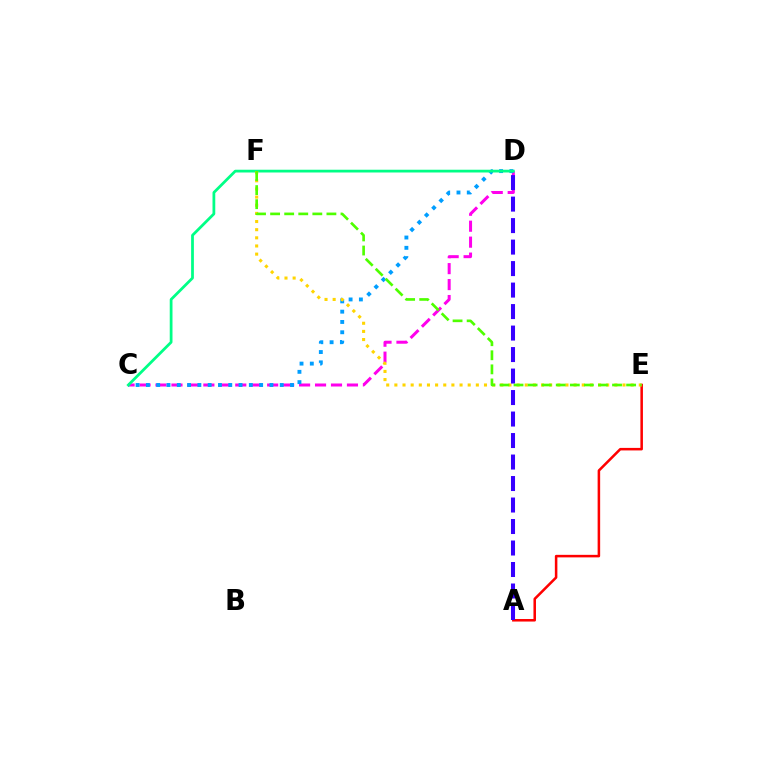{('A', 'E'): [{'color': '#ff0000', 'line_style': 'solid', 'thickness': 1.83}], ('C', 'D'): [{'color': '#ff00ed', 'line_style': 'dashed', 'thickness': 2.17}, {'color': '#009eff', 'line_style': 'dotted', 'thickness': 2.8}, {'color': '#00ff86', 'line_style': 'solid', 'thickness': 1.99}], ('E', 'F'): [{'color': '#ffd500', 'line_style': 'dotted', 'thickness': 2.21}, {'color': '#4fff00', 'line_style': 'dashed', 'thickness': 1.91}], ('A', 'D'): [{'color': '#3700ff', 'line_style': 'dashed', 'thickness': 2.92}]}